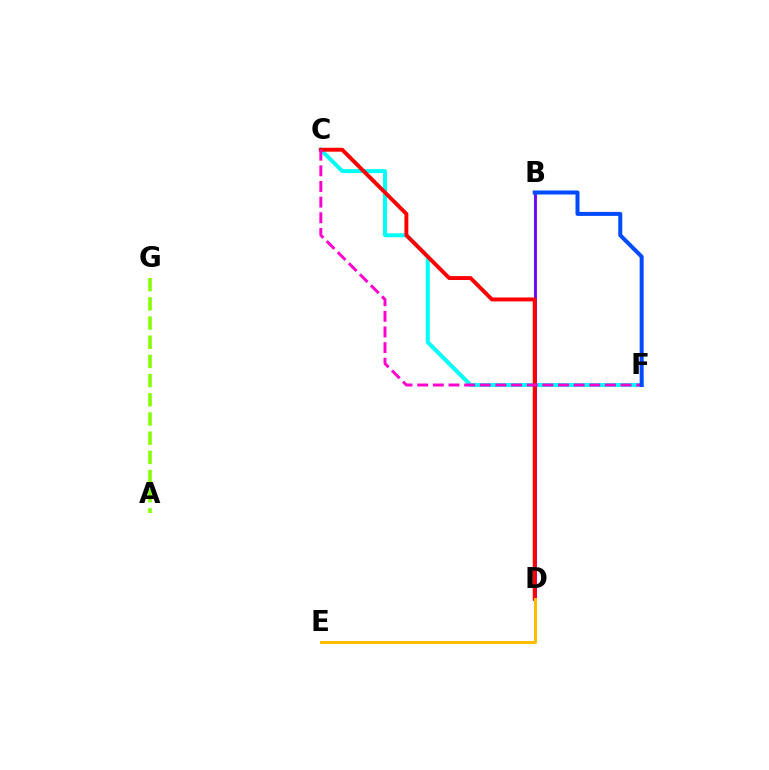{('A', 'G'): [{'color': '#84ff00', 'line_style': 'dashed', 'thickness': 2.61}], ('B', 'D'): [{'color': '#00ff39', 'line_style': 'solid', 'thickness': 1.59}, {'color': '#7200ff', 'line_style': 'solid', 'thickness': 2.05}], ('C', 'F'): [{'color': '#00fff6', 'line_style': 'solid', 'thickness': 2.86}, {'color': '#ff00cf', 'line_style': 'dashed', 'thickness': 2.13}], ('C', 'D'): [{'color': '#ff0000', 'line_style': 'solid', 'thickness': 2.82}], ('D', 'E'): [{'color': '#ffbd00', 'line_style': 'solid', 'thickness': 2.15}], ('B', 'F'): [{'color': '#004bff', 'line_style': 'solid', 'thickness': 2.88}]}